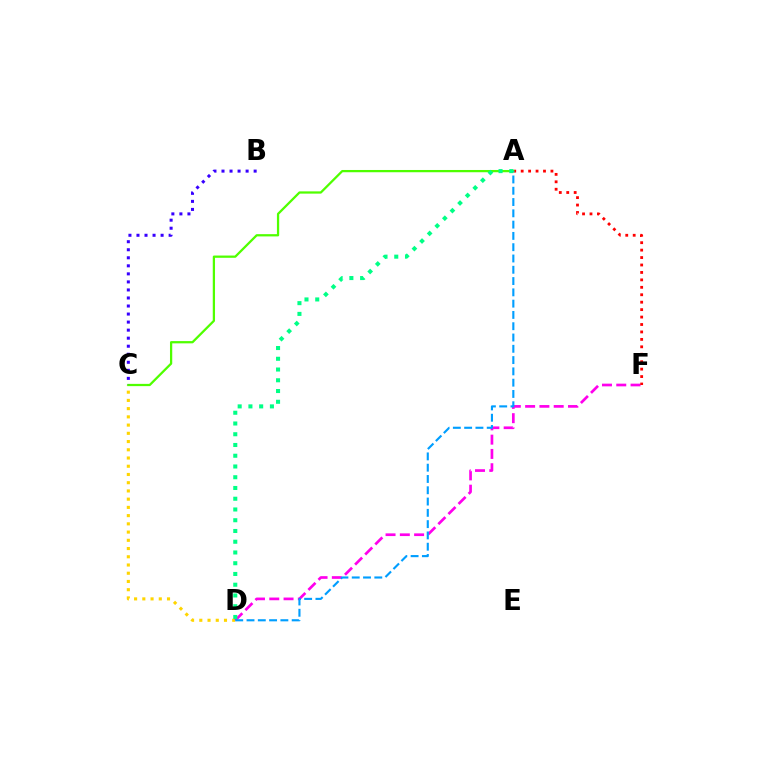{('C', 'D'): [{'color': '#ffd500', 'line_style': 'dotted', 'thickness': 2.24}], ('D', 'F'): [{'color': '#ff00ed', 'line_style': 'dashed', 'thickness': 1.94}], ('A', 'F'): [{'color': '#ff0000', 'line_style': 'dotted', 'thickness': 2.02}], ('A', 'C'): [{'color': '#4fff00', 'line_style': 'solid', 'thickness': 1.63}], ('A', 'D'): [{'color': '#009eff', 'line_style': 'dashed', 'thickness': 1.53}, {'color': '#00ff86', 'line_style': 'dotted', 'thickness': 2.92}], ('B', 'C'): [{'color': '#3700ff', 'line_style': 'dotted', 'thickness': 2.18}]}